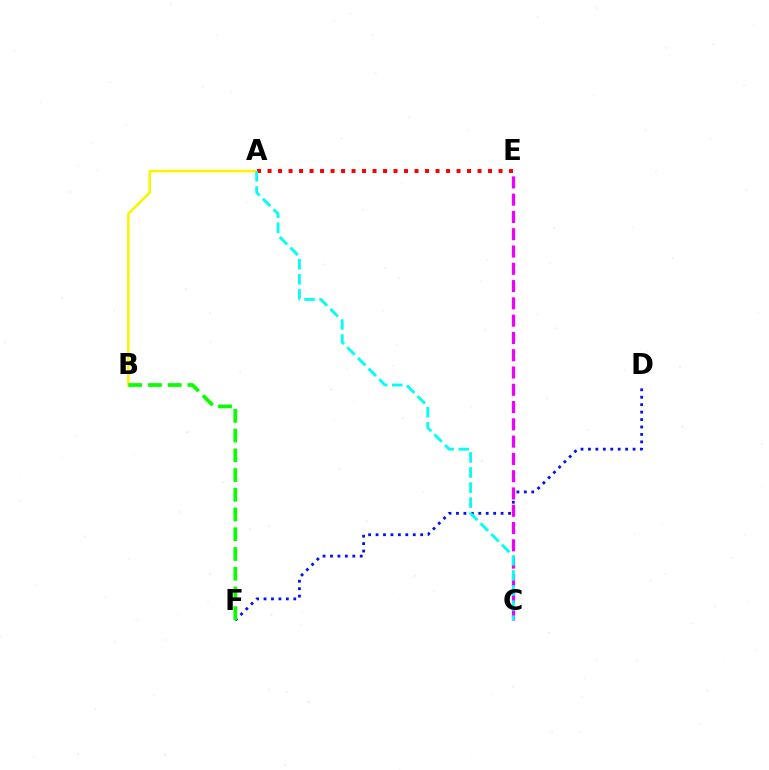{('A', 'B'): [{'color': '#fcf500', 'line_style': 'solid', 'thickness': 1.84}], ('D', 'F'): [{'color': '#0010ff', 'line_style': 'dotted', 'thickness': 2.02}], ('A', 'E'): [{'color': '#ff0000', 'line_style': 'dotted', 'thickness': 2.85}], ('C', 'E'): [{'color': '#ee00ff', 'line_style': 'dashed', 'thickness': 2.35}], ('A', 'C'): [{'color': '#00fff6', 'line_style': 'dashed', 'thickness': 2.05}], ('B', 'F'): [{'color': '#08ff00', 'line_style': 'dashed', 'thickness': 2.68}]}